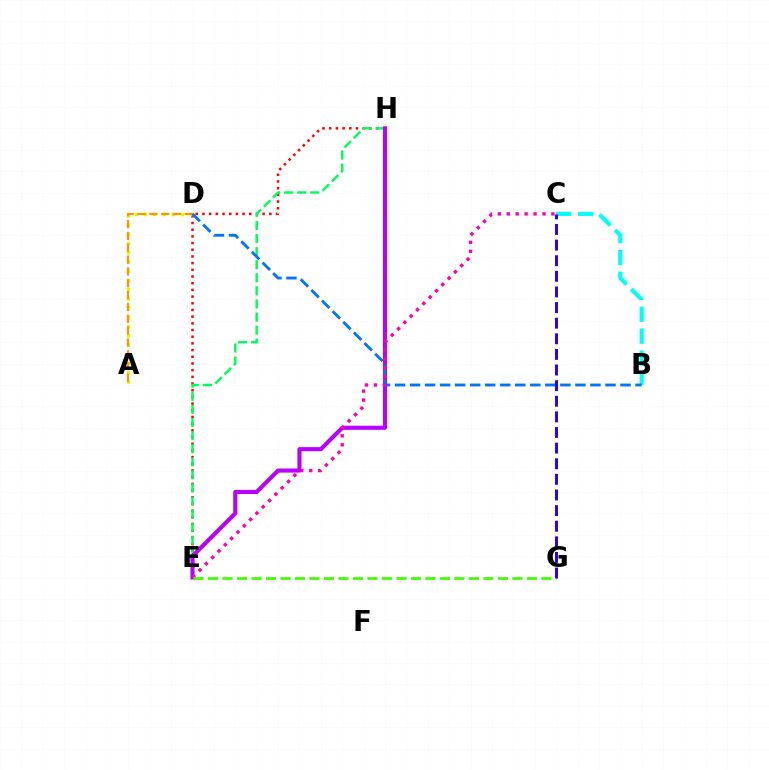{('E', 'H'): [{'color': '#ff0000', 'line_style': 'dotted', 'thickness': 1.82}, {'color': '#00ff5c', 'line_style': 'dashed', 'thickness': 1.78}, {'color': '#b900ff', 'line_style': 'solid', 'thickness': 2.95}], ('B', 'C'): [{'color': '#00fff6', 'line_style': 'dashed', 'thickness': 2.97}], ('A', 'D'): [{'color': '#d1ff00', 'line_style': 'dotted', 'thickness': 2.51}, {'color': '#ff9400', 'line_style': 'dashed', 'thickness': 1.61}], ('B', 'D'): [{'color': '#0074ff', 'line_style': 'dashed', 'thickness': 2.04}], ('C', 'E'): [{'color': '#ff00ac', 'line_style': 'dotted', 'thickness': 2.43}], ('E', 'G'): [{'color': '#3dff00', 'line_style': 'dashed', 'thickness': 1.97}], ('C', 'G'): [{'color': '#2500ff', 'line_style': 'dashed', 'thickness': 2.12}]}